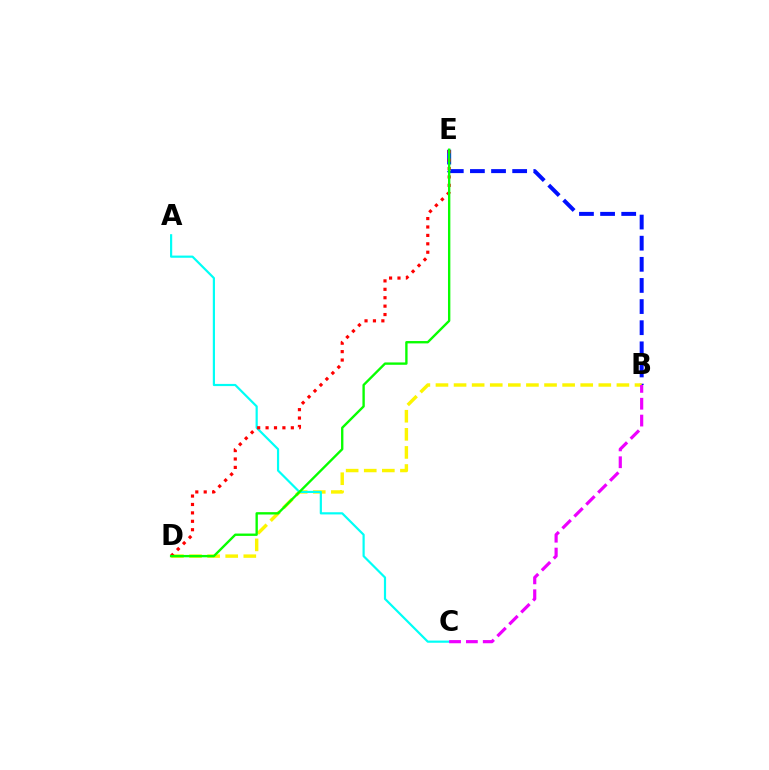{('B', 'E'): [{'color': '#0010ff', 'line_style': 'dashed', 'thickness': 2.87}], ('B', 'D'): [{'color': '#fcf500', 'line_style': 'dashed', 'thickness': 2.46}], ('A', 'C'): [{'color': '#00fff6', 'line_style': 'solid', 'thickness': 1.58}], ('D', 'E'): [{'color': '#ff0000', 'line_style': 'dotted', 'thickness': 2.29}, {'color': '#08ff00', 'line_style': 'solid', 'thickness': 1.7}], ('B', 'C'): [{'color': '#ee00ff', 'line_style': 'dashed', 'thickness': 2.29}]}